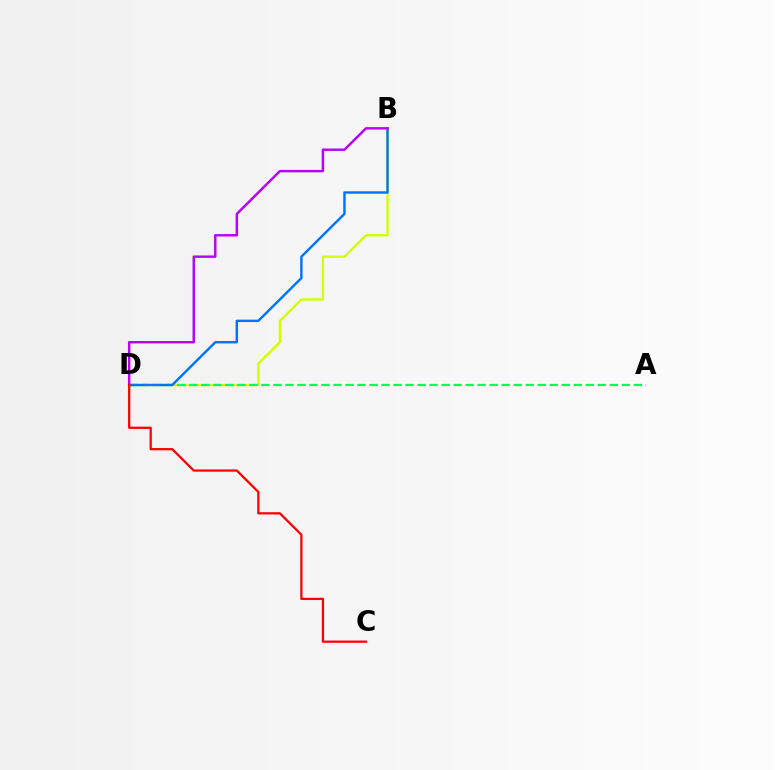{('B', 'D'): [{'color': '#d1ff00', 'line_style': 'solid', 'thickness': 1.69}, {'color': '#0074ff', 'line_style': 'solid', 'thickness': 1.74}, {'color': '#b900ff', 'line_style': 'solid', 'thickness': 1.76}], ('A', 'D'): [{'color': '#00ff5c', 'line_style': 'dashed', 'thickness': 1.63}], ('C', 'D'): [{'color': '#ff0000', 'line_style': 'solid', 'thickness': 1.62}]}